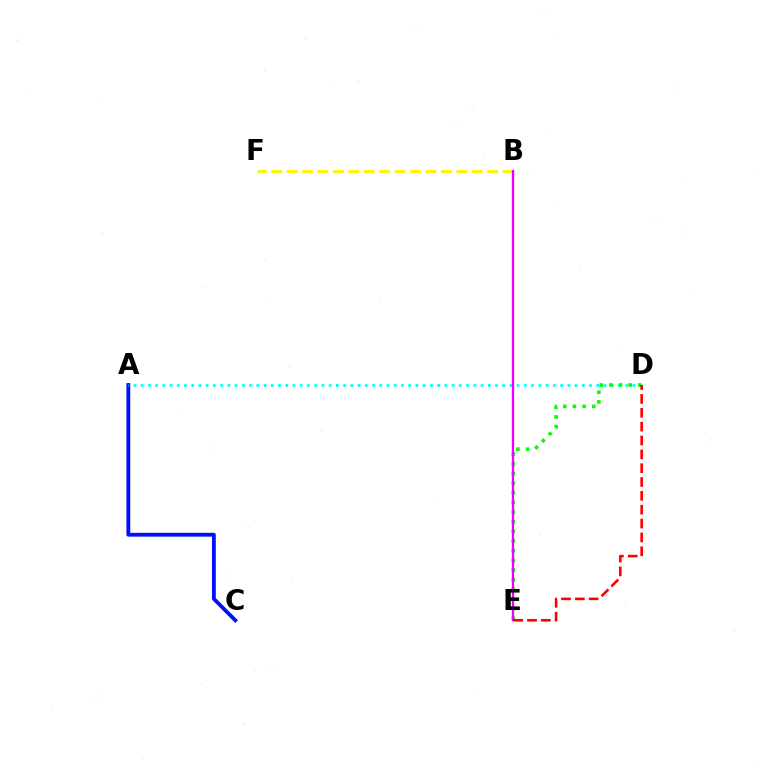{('A', 'C'): [{'color': '#0010ff', 'line_style': 'solid', 'thickness': 2.75}], ('A', 'D'): [{'color': '#00fff6', 'line_style': 'dotted', 'thickness': 1.97}], ('D', 'E'): [{'color': '#08ff00', 'line_style': 'dotted', 'thickness': 2.62}, {'color': '#ff0000', 'line_style': 'dashed', 'thickness': 1.88}], ('B', 'F'): [{'color': '#fcf500', 'line_style': 'dashed', 'thickness': 2.1}], ('B', 'E'): [{'color': '#ee00ff', 'line_style': 'solid', 'thickness': 1.66}]}